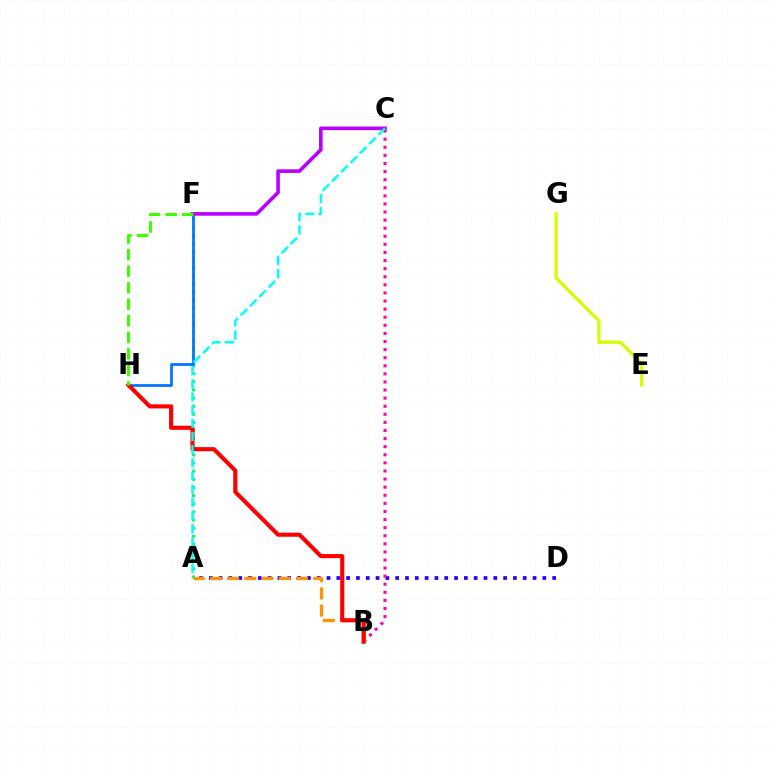{('A', 'D'): [{'color': '#2500ff', 'line_style': 'dotted', 'thickness': 2.67}], ('A', 'F'): [{'color': '#00ff5c', 'line_style': 'dotted', 'thickness': 2.21}], ('B', 'C'): [{'color': '#ff00ac', 'line_style': 'dotted', 'thickness': 2.2}], ('A', 'B'): [{'color': '#ff9400', 'line_style': 'dashed', 'thickness': 2.34}], ('F', 'H'): [{'color': '#0074ff', 'line_style': 'solid', 'thickness': 1.98}, {'color': '#3dff00', 'line_style': 'dashed', 'thickness': 2.25}], ('B', 'H'): [{'color': '#ff0000', 'line_style': 'solid', 'thickness': 2.96}], ('E', 'G'): [{'color': '#d1ff00', 'line_style': 'solid', 'thickness': 2.33}], ('C', 'F'): [{'color': '#b900ff', 'line_style': 'solid', 'thickness': 2.6}], ('A', 'C'): [{'color': '#00fff6', 'line_style': 'dashed', 'thickness': 1.79}]}